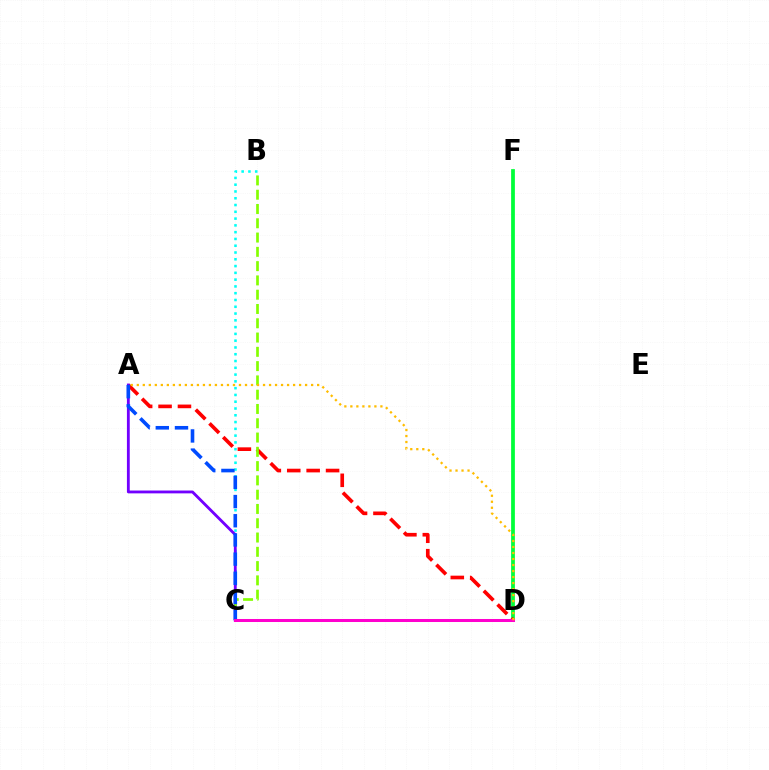{('B', 'C'): [{'color': '#00fff6', 'line_style': 'dotted', 'thickness': 1.84}, {'color': '#84ff00', 'line_style': 'dashed', 'thickness': 1.94}], ('D', 'F'): [{'color': '#00ff39', 'line_style': 'solid', 'thickness': 2.71}], ('A', 'D'): [{'color': '#ff0000', 'line_style': 'dashed', 'thickness': 2.64}, {'color': '#ffbd00', 'line_style': 'dotted', 'thickness': 1.63}], ('A', 'C'): [{'color': '#7200ff', 'line_style': 'solid', 'thickness': 2.04}, {'color': '#004bff', 'line_style': 'dashed', 'thickness': 2.61}], ('C', 'D'): [{'color': '#ff00cf', 'line_style': 'solid', 'thickness': 2.17}]}